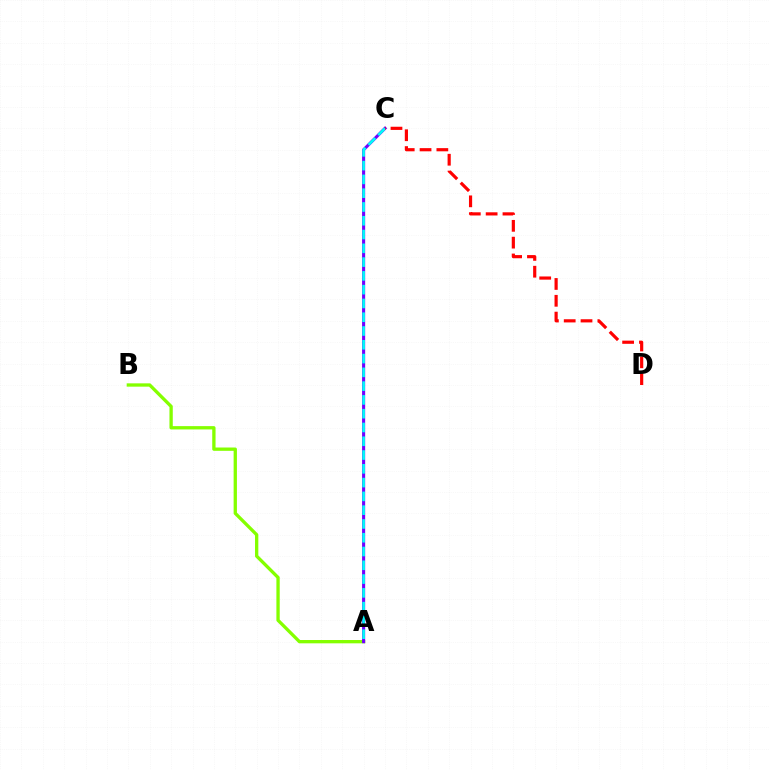{('A', 'B'): [{'color': '#84ff00', 'line_style': 'solid', 'thickness': 2.39}], ('A', 'C'): [{'color': '#7200ff', 'line_style': 'solid', 'thickness': 2.22}, {'color': '#00fff6', 'line_style': 'dashed', 'thickness': 1.87}], ('C', 'D'): [{'color': '#ff0000', 'line_style': 'dashed', 'thickness': 2.28}]}